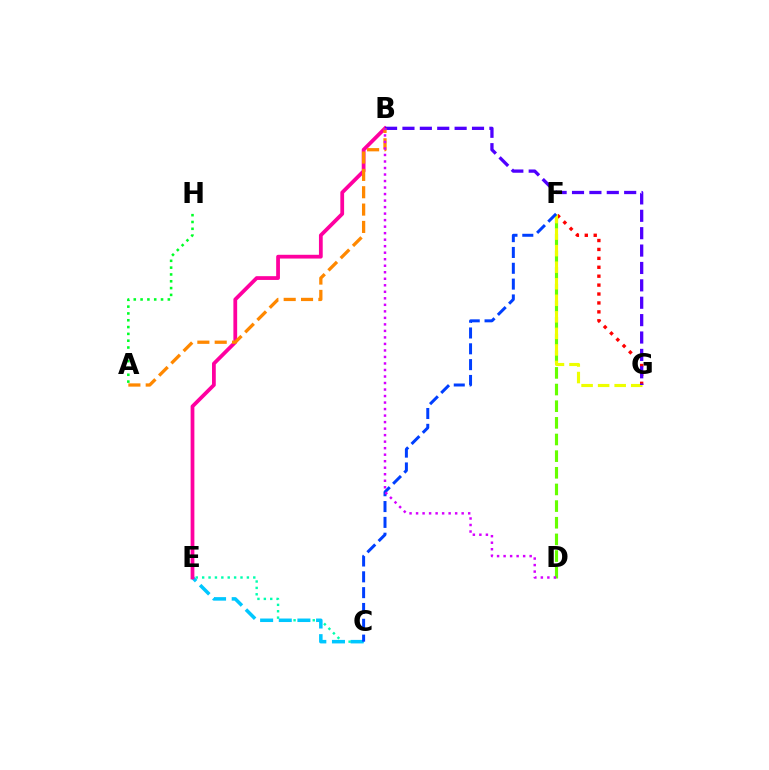{('C', 'E'): [{'color': '#00ffaf', 'line_style': 'dotted', 'thickness': 1.74}, {'color': '#00c7ff', 'line_style': 'dashed', 'thickness': 2.53}], ('D', 'F'): [{'color': '#66ff00', 'line_style': 'dashed', 'thickness': 2.26}], ('F', 'G'): [{'color': '#ff0000', 'line_style': 'dotted', 'thickness': 2.42}, {'color': '#eeff00', 'line_style': 'dashed', 'thickness': 2.25}], ('B', 'E'): [{'color': '#ff00a0', 'line_style': 'solid', 'thickness': 2.71}], ('B', 'G'): [{'color': '#4f00ff', 'line_style': 'dashed', 'thickness': 2.36}], ('A', 'B'): [{'color': '#ff8800', 'line_style': 'dashed', 'thickness': 2.36}], ('C', 'F'): [{'color': '#003fff', 'line_style': 'dashed', 'thickness': 2.15}], ('B', 'D'): [{'color': '#d600ff', 'line_style': 'dotted', 'thickness': 1.77}], ('A', 'H'): [{'color': '#00ff27', 'line_style': 'dotted', 'thickness': 1.85}]}